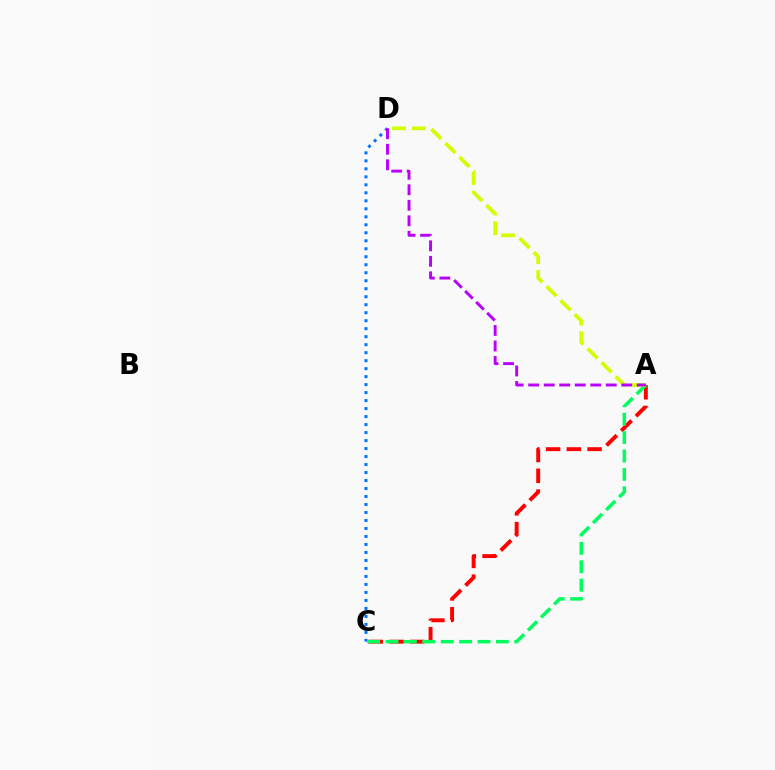{('A', 'C'): [{'color': '#ff0000', 'line_style': 'dashed', 'thickness': 2.82}, {'color': '#00ff5c', 'line_style': 'dashed', 'thickness': 2.5}], ('C', 'D'): [{'color': '#0074ff', 'line_style': 'dotted', 'thickness': 2.17}], ('A', 'D'): [{'color': '#d1ff00', 'line_style': 'dashed', 'thickness': 2.69}, {'color': '#b900ff', 'line_style': 'dashed', 'thickness': 2.11}]}